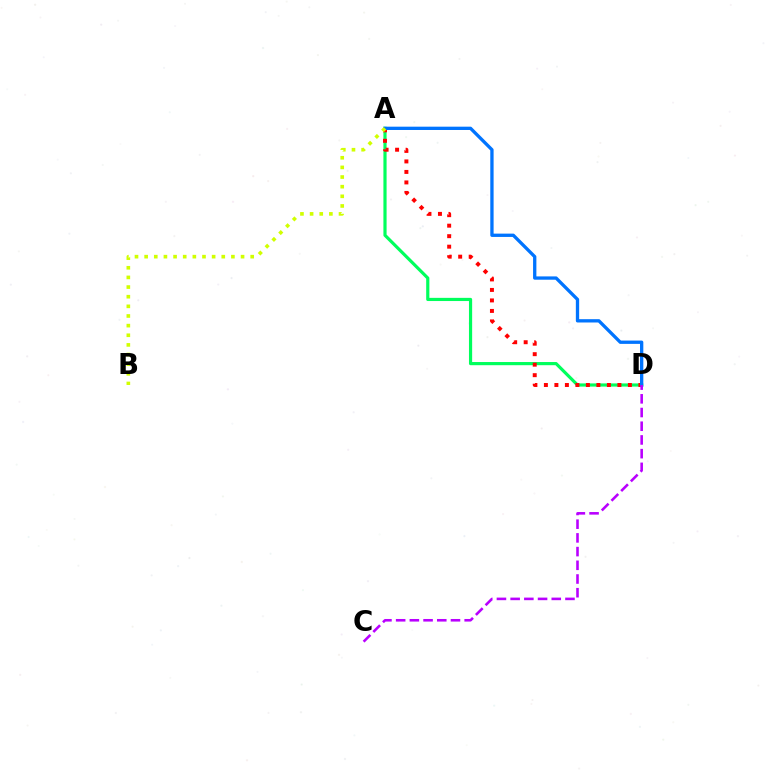{('A', 'D'): [{'color': '#00ff5c', 'line_style': 'solid', 'thickness': 2.29}, {'color': '#ff0000', 'line_style': 'dotted', 'thickness': 2.85}, {'color': '#0074ff', 'line_style': 'solid', 'thickness': 2.38}], ('A', 'B'): [{'color': '#d1ff00', 'line_style': 'dotted', 'thickness': 2.62}], ('C', 'D'): [{'color': '#b900ff', 'line_style': 'dashed', 'thickness': 1.86}]}